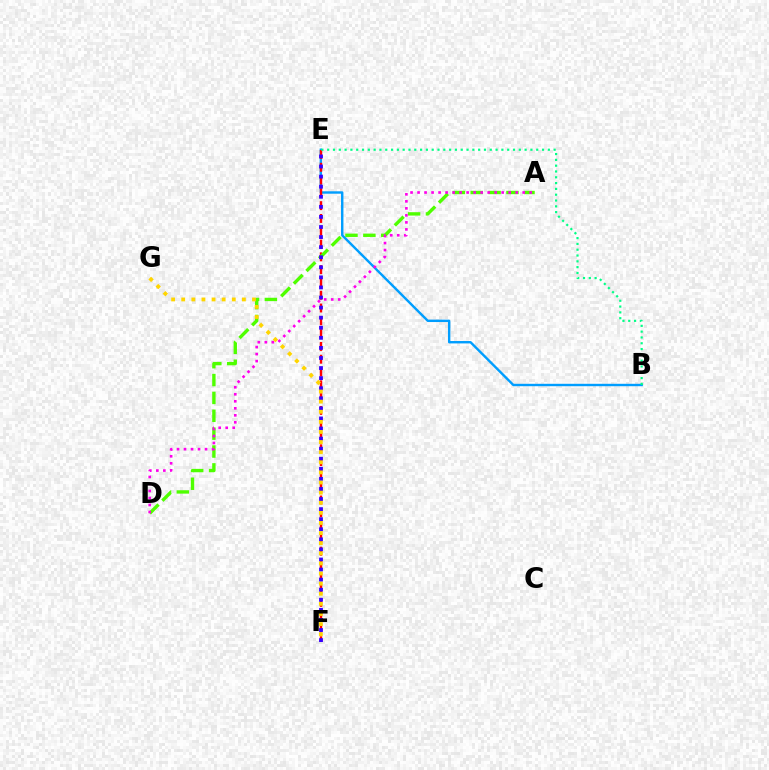{('B', 'E'): [{'color': '#009eff', 'line_style': 'solid', 'thickness': 1.73}, {'color': '#00ff86', 'line_style': 'dotted', 'thickness': 1.58}], ('E', 'F'): [{'color': '#ff0000', 'line_style': 'dashed', 'thickness': 1.74}, {'color': '#3700ff', 'line_style': 'dotted', 'thickness': 2.74}], ('A', 'D'): [{'color': '#4fff00', 'line_style': 'dashed', 'thickness': 2.43}, {'color': '#ff00ed', 'line_style': 'dotted', 'thickness': 1.9}], ('F', 'G'): [{'color': '#ffd500', 'line_style': 'dotted', 'thickness': 2.75}]}